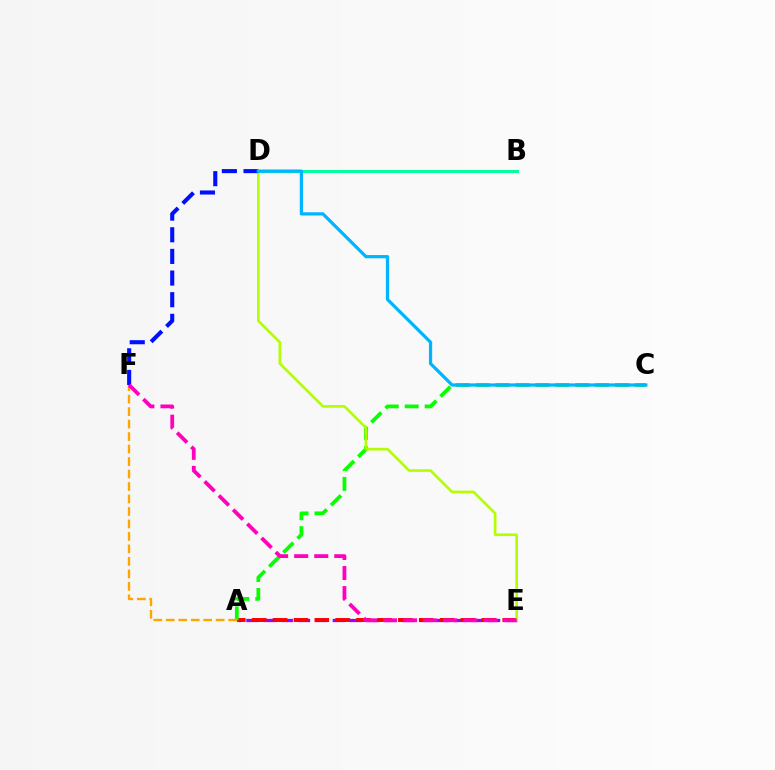{('A', 'E'): [{'color': '#9b00ff', 'line_style': 'dashed', 'thickness': 2.35}, {'color': '#ff0000', 'line_style': 'dashed', 'thickness': 2.84}], ('A', 'C'): [{'color': '#08ff00', 'line_style': 'dashed', 'thickness': 2.71}], ('D', 'E'): [{'color': '#b3ff00', 'line_style': 'solid', 'thickness': 1.92}], ('B', 'D'): [{'color': '#00ff9d', 'line_style': 'solid', 'thickness': 2.13}], ('D', 'F'): [{'color': '#0010ff', 'line_style': 'dashed', 'thickness': 2.94}], ('A', 'F'): [{'color': '#ffa500', 'line_style': 'dashed', 'thickness': 1.7}], ('E', 'F'): [{'color': '#ff00bd', 'line_style': 'dashed', 'thickness': 2.72}], ('C', 'D'): [{'color': '#00b5ff', 'line_style': 'solid', 'thickness': 2.33}]}